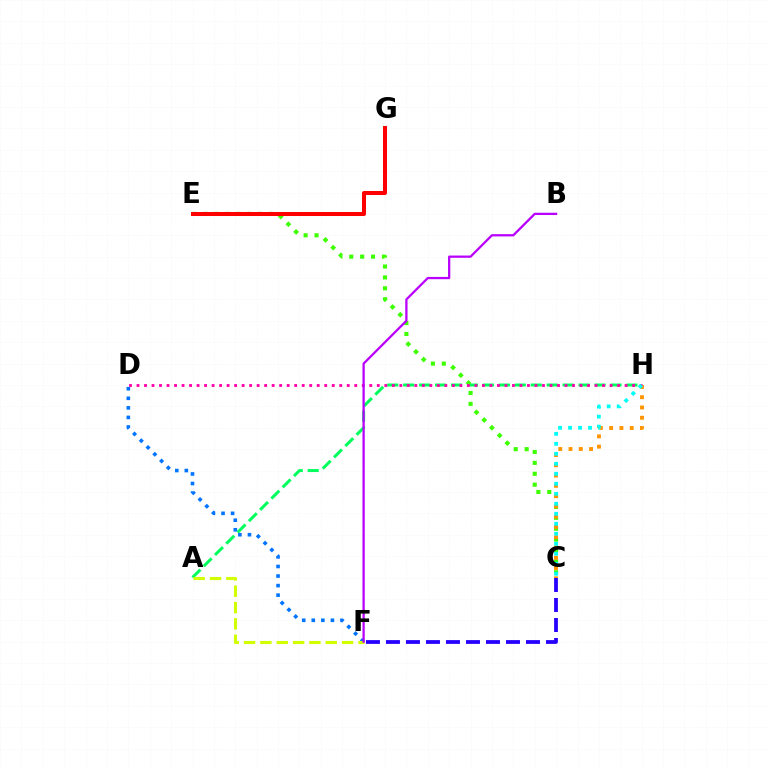{('A', 'H'): [{'color': '#00ff5c', 'line_style': 'dashed', 'thickness': 2.17}], ('C', 'E'): [{'color': '#3dff00', 'line_style': 'dotted', 'thickness': 2.96}], ('E', 'G'): [{'color': '#ff0000', 'line_style': 'solid', 'thickness': 2.9}], ('D', 'F'): [{'color': '#0074ff', 'line_style': 'dotted', 'thickness': 2.6}], ('A', 'F'): [{'color': '#d1ff00', 'line_style': 'dashed', 'thickness': 2.22}], ('C', 'H'): [{'color': '#ff9400', 'line_style': 'dotted', 'thickness': 2.79}, {'color': '#00fff6', 'line_style': 'dotted', 'thickness': 2.72}], ('D', 'H'): [{'color': '#ff00ac', 'line_style': 'dotted', 'thickness': 2.04}], ('B', 'F'): [{'color': '#b900ff', 'line_style': 'solid', 'thickness': 1.63}], ('C', 'F'): [{'color': '#2500ff', 'line_style': 'dashed', 'thickness': 2.72}]}